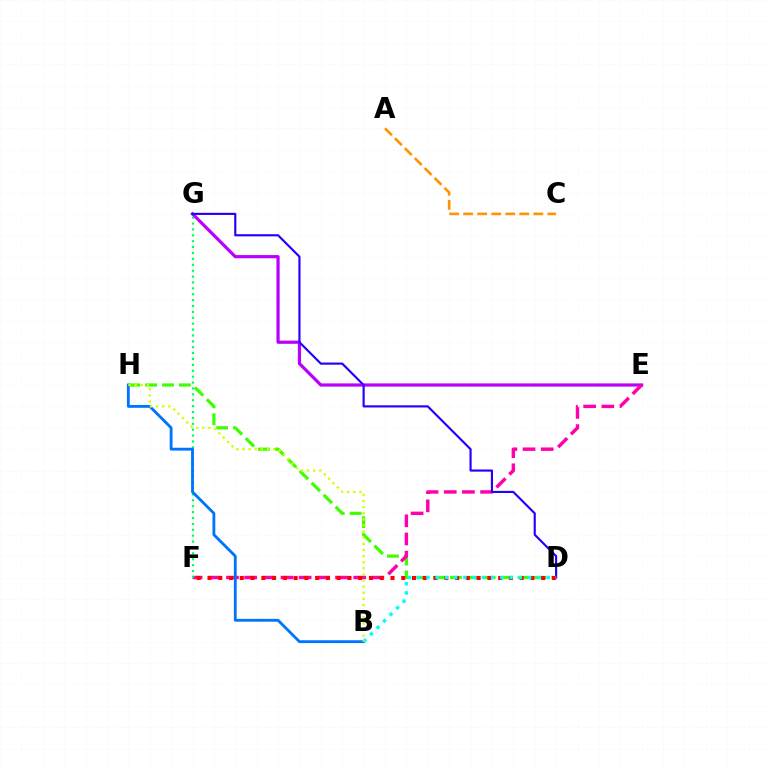{('D', 'H'): [{'color': '#3dff00', 'line_style': 'dashed', 'thickness': 2.29}], ('E', 'G'): [{'color': '#b900ff', 'line_style': 'solid', 'thickness': 2.31}], ('E', 'F'): [{'color': '#ff00ac', 'line_style': 'dashed', 'thickness': 2.47}], ('D', 'G'): [{'color': '#2500ff', 'line_style': 'solid', 'thickness': 1.55}], ('A', 'C'): [{'color': '#ff9400', 'line_style': 'dashed', 'thickness': 1.91}], ('F', 'G'): [{'color': '#00ff5c', 'line_style': 'dotted', 'thickness': 1.6}], ('D', 'F'): [{'color': '#ff0000', 'line_style': 'dotted', 'thickness': 2.92}], ('B', 'H'): [{'color': '#0074ff', 'line_style': 'solid', 'thickness': 2.04}, {'color': '#d1ff00', 'line_style': 'dotted', 'thickness': 1.66}], ('B', 'D'): [{'color': '#00fff6', 'line_style': 'dotted', 'thickness': 2.51}]}